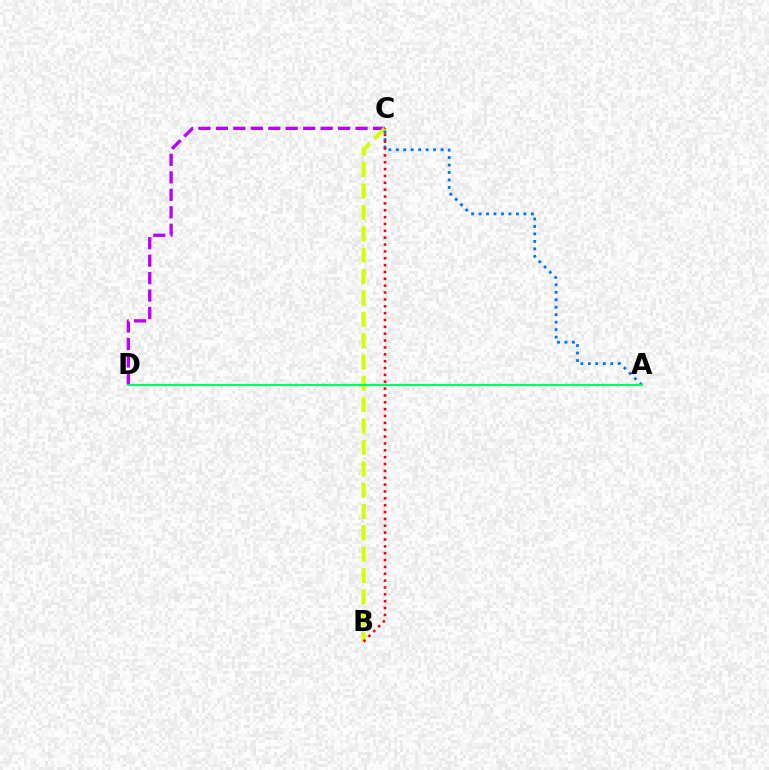{('C', 'D'): [{'color': '#b900ff', 'line_style': 'dashed', 'thickness': 2.37}], ('B', 'C'): [{'color': '#d1ff00', 'line_style': 'dashed', 'thickness': 2.9}, {'color': '#ff0000', 'line_style': 'dotted', 'thickness': 1.86}], ('A', 'C'): [{'color': '#0074ff', 'line_style': 'dotted', 'thickness': 2.03}], ('A', 'D'): [{'color': '#00ff5c', 'line_style': 'solid', 'thickness': 1.58}]}